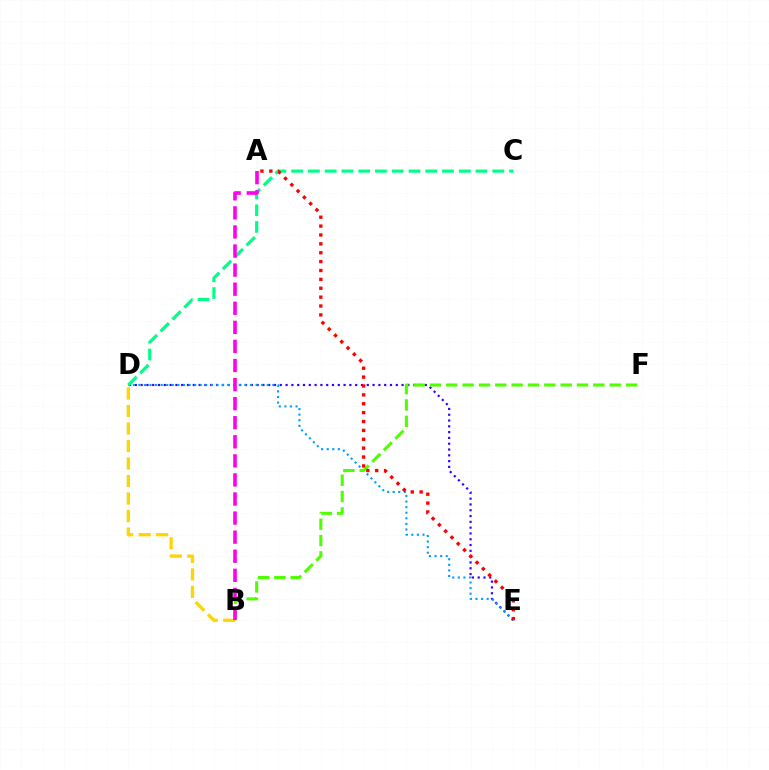{('D', 'E'): [{'color': '#3700ff', 'line_style': 'dotted', 'thickness': 1.58}, {'color': '#009eff', 'line_style': 'dotted', 'thickness': 1.52}], ('C', 'D'): [{'color': '#00ff86', 'line_style': 'dashed', 'thickness': 2.28}], ('B', 'F'): [{'color': '#4fff00', 'line_style': 'dashed', 'thickness': 2.22}], ('B', 'D'): [{'color': '#ffd500', 'line_style': 'dashed', 'thickness': 2.38}], ('A', 'E'): [{'color': '#ff0000', 'line_style': 'dotted', 'thickness': 2.41}], ('A', 'B'): [{'color': '#ff00ed', 'line_style': 'dashed', 'thickness': 2.59}]}